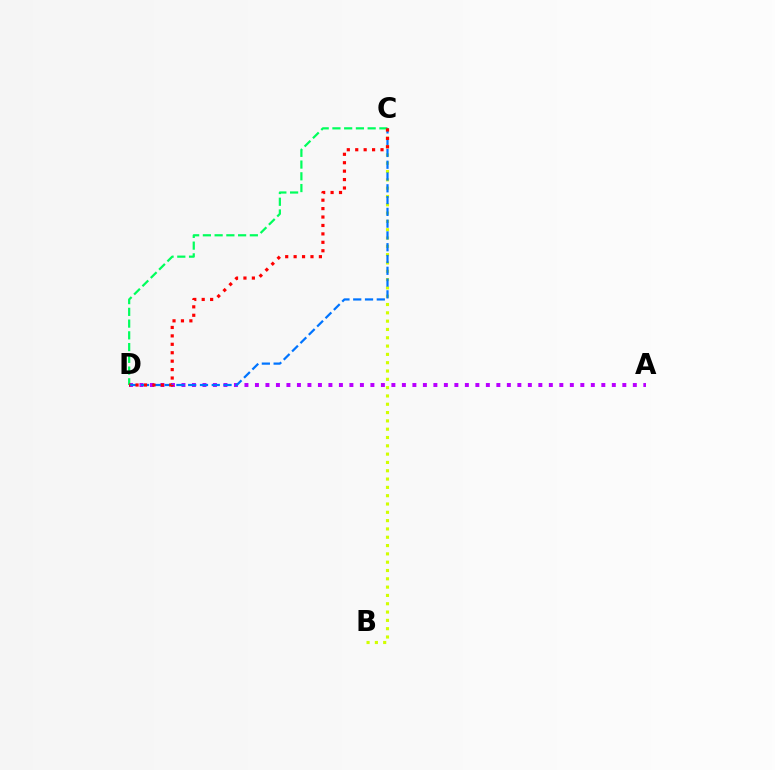{('A', 'D'): [{'color': '#b900ff', 'line_style': 'dotted', 'thickness': 2.85}], ('B', 'C'): [{'color': '#d1ff00', 'line_style': 'dotted', 'thickness': 2.26}], ('C', 'D'): [{'color': '#00ff5c', 'line_style': 'dashed', 'thickness': 1.6}, {'color': '#0074ff', 'line_style': 'dashed', 'thickness': 1.6}, {'color': '#ff0000', 'line_style': 'dotted', 'thickness': 2.29}]}